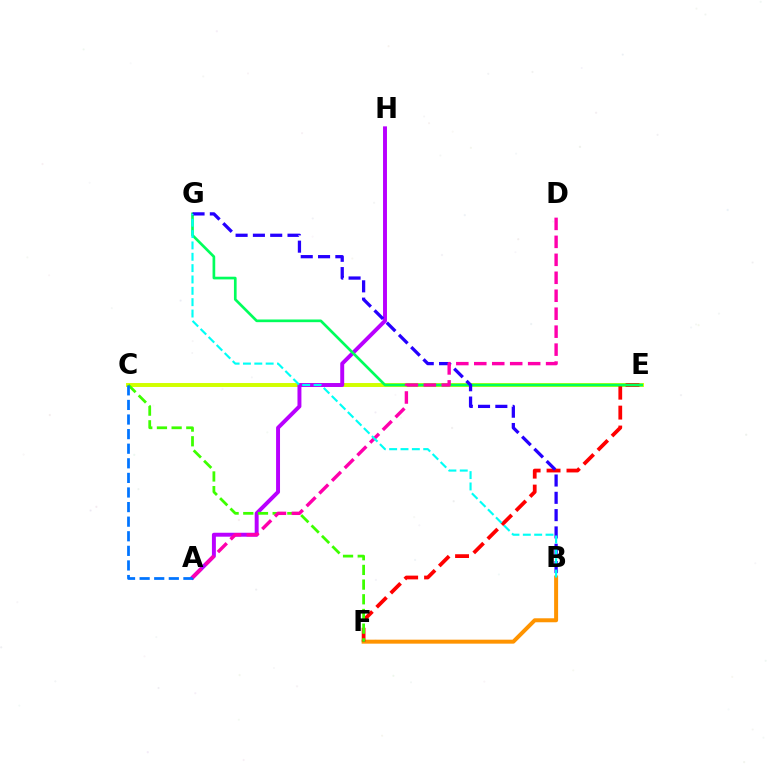{('B', 'F'): [{'color': '#ff9400', 'line_style': 'solid', 'thickness': 2.86}], ('C', 'E'): [{'color': '#d1ff00', 'line_style': 'solid', 'thickness': 2.84}], ('E', 'F'): [{'color': '#ff0000', 'line_style': 'dashed', 'thickness': 2.71}], ('A', 'H'): [{'color': '#b900ff', 'line_style': 'solid', 'thickness': 2.84}], ('E', 'G'): [{'color': '#00ff5c', 'line_style': 'solid', 'thickness': 1.93}], ('C', 'F'): [{'color': '#3dff00', 'line_style': 'dashed', 'thickness': 1.99}], ('A', 'C'): [{'color': '#0074ff', 'line_style': 'dashed', 'thickness': 1.98}], ('B', 'G'): [{'color': '#2500ff', 'line_style': 'dashed', 'thickness': 2.35}, {'color': '#00fff6', 'line_style': 'dashed', 'thickness': 1.54}], ('A', 'D'): [{'color': '#ff00ac', 'line_style': 'dashed', 'thickness': 2.44}]}